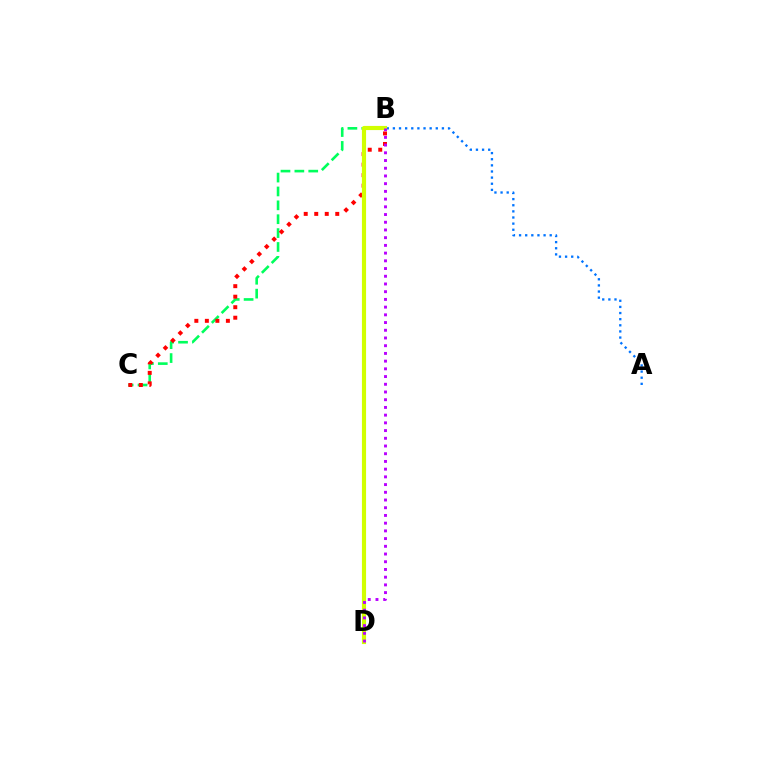{('B', 'C'): [{'color': '#00ff5c', 'line_style': 'dashed', 'thickness': 1.89}, {'color': '#ff0000', 'line_style': 'dotted', 'thickness': 2.86}], ('A', 'B'): [{'color': '#0074ff', 'line_style': 'dotted', 'thickness': 1.66}], ('B', 'D'): [{'color': '#d1ff00', 'line_style': 'solid', 'thickness': 2.99}, {'color': '#b900ff', 'line_style': 'dotted', 'thickness': 2.1}]}